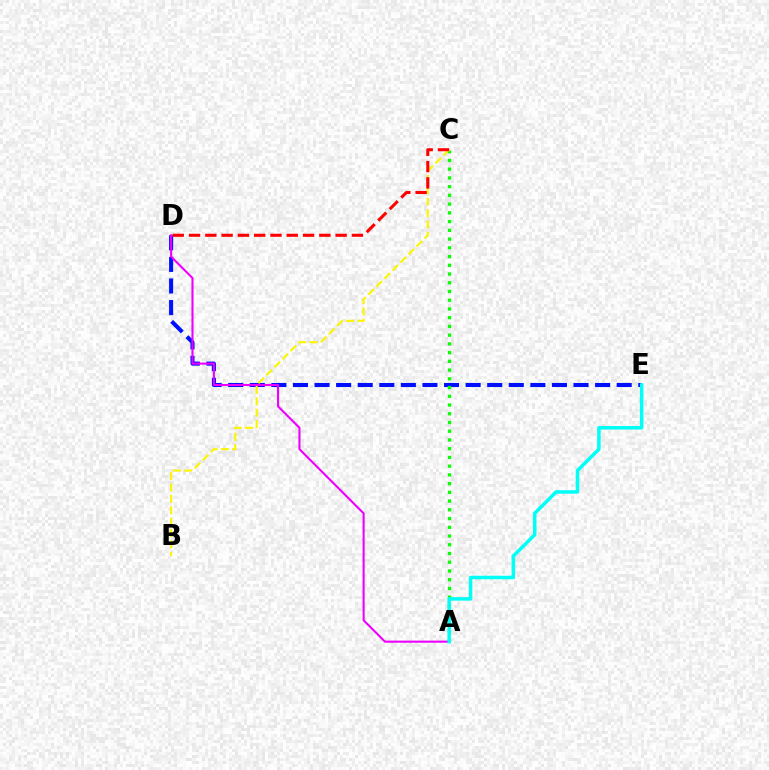{('D', 'E'): [{'color': '#0010ff', 'line_style': 'dashed', 'thickness': 2.93}], ('A', 'C'): [{'color': '#08ff00', 'line_style': 'dotted', 'thickness': 2.37}], ('B', 'C'): [{'color': '#fcf500', 'line_style': 'dashed', 'thickness': 1.54}], ('A', 'D'): [{'color': '#ee00ff', 'line_style': 'solid', 'thickness': 1.51}], ('C', 'D'): [{'color': '#ff0000', 'line_style': 'dashed', 'thickness': 2.21}], ('A', 'E'): [{'color': '#00fff6', 'line_style': 'solid', 'thickness': 2.52}]}